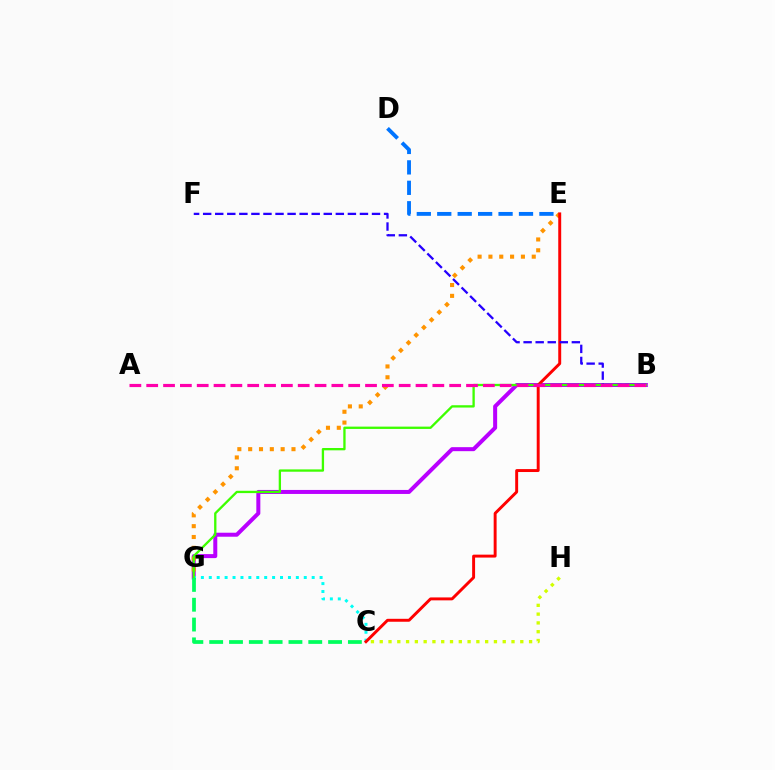{('B', 'G'): [{'color': '#b900ff', 'line_style': 'solid', 'thickness': 2.88}, {'color': '#3dff00', 'line_style': 'solid', 'thickness': 1.67}], ('C', 'H'): [{'color': '#d1ff00', 'line_style': 'dotted', 'thickness': 2.39}], ('C', 'G'): [{'color': '#00fff6', 'line_style': 'dotted', 'thickness': 2.15}, {'color': '#00ff5c', 'line_style': 'dashed', 'thickness': 2.69}], ('E', 'G'): [{'color': '#ff9400', 'line_style': 'dotted', 'thickness': 2.94}], ('C', 'E'): [{'color': '#ff0000', 'line_style': 'solid', 'thickness': 2.11}], ('B', 'F'): [{'color': '#2500ff', 'line_style': 'dashed', 'thickness': 1.64}], ('A', 'B'): [{'color': '#ff00ac', 'line_style': 'dashed', 'thickness': 2.29}], ('D', 'E'): [{'color': '#0074ff', 'line_style': 'dashed', 'thickness': 2.78}]}